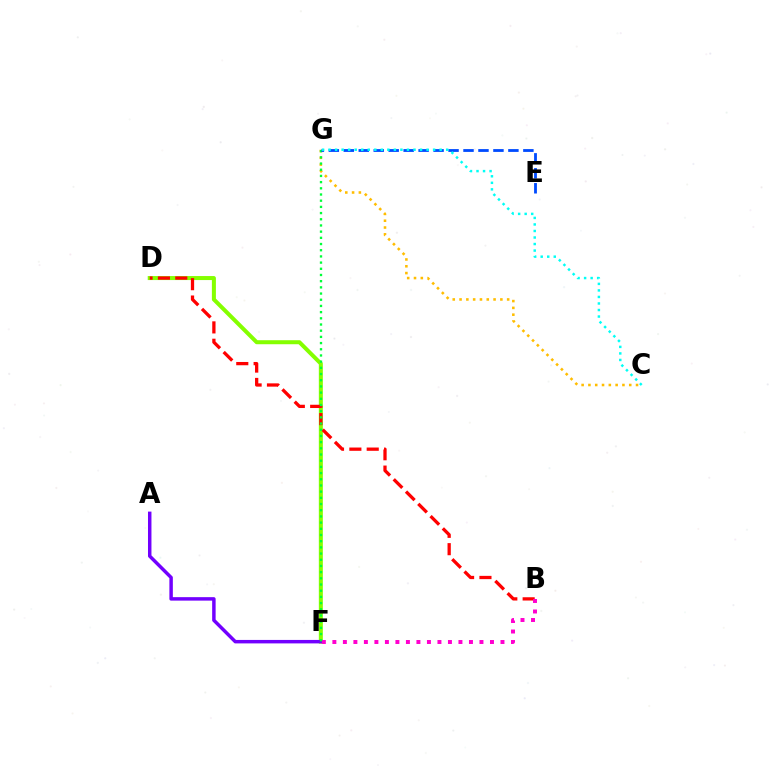{('D', 'F'): [{'color': '#84ff00', 'line_style': 'solid', 'thickness': 2.89}], ('C', 'G'): [{'color': '#ffbd00', 'line_style': 'dotted', 'thickness': 1.85}, {'color': '#00fff6', 'line_style': 'dotted', 'thickness': 1.78}], ('B', 'D'): [{'color': '#ff0000', 'line_style': 'dashed', 'thickness': 2.36}], ('A', 'F'): [{'color': '#7200ff', 'line_style': 'solid', 'thickness': 2.49}], ('B', 'F'): [{'color': '#ff00cf', 'line_style': 'dotted', 'thickness': 2.85}], ('F', 'G'): [{'color': '#00ff39', 'line_style': 'dotted', 'thickness': 1.68}], ('E', 'G'): [{'color': '#004bff', 'line_style': 'dashed', 'thickness': 2.03}]}